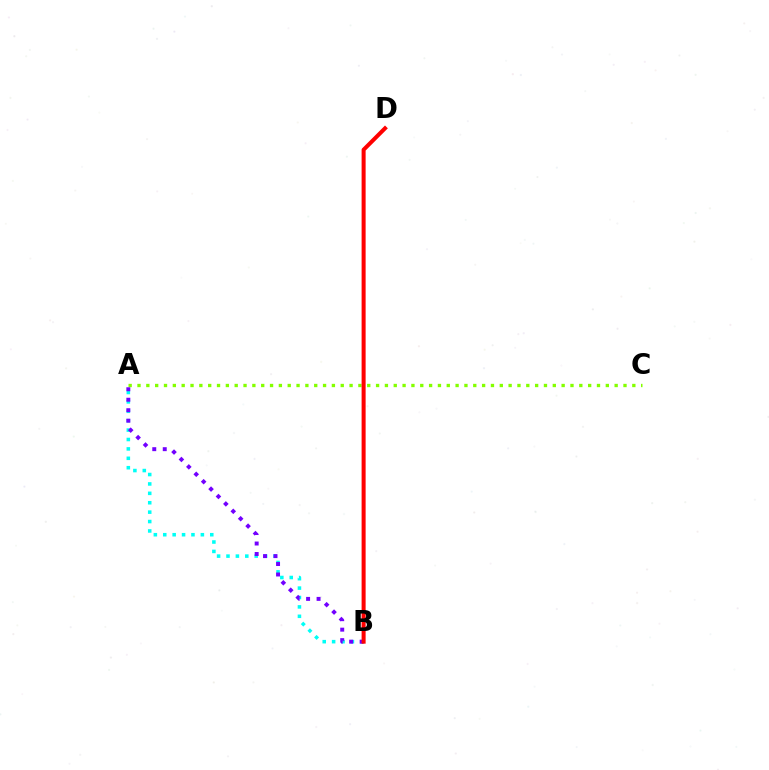{('A', 'B'): [{'color': '#00fff6', 'line_style': 'dotted', 'thickness': 2.55}, {'color': '#7200ff', 'line_style': 'dotted', 'thickness': 2.85}], ('A', 'C'): [{'color': '#84ff00', 'line_style': 'dotted', 'thickness': 2.4}], ('B', 'D'): [{'color': '#ff0000', 'line_style': 'solid', 'thickness': 2.89}]}